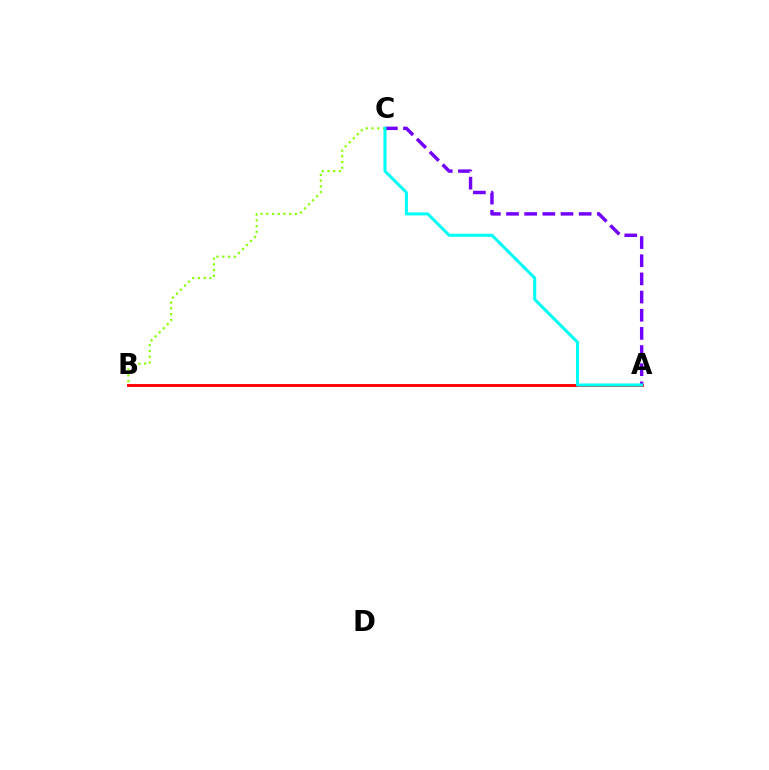{('A', 'C'): [{'color': '#7200ff', 'line_style': 'dashed', 'thickness': 2.47}, {'color': '#00fff6', 'line_style': 'solid', 'thickness': 2.19}], ('B', 'C'): [{'color': '#84ff00', 'line_style': 'dotted', 'thickness': 1.55}], ('A', 'B'): [{'color': '#ff0000', 'line_style': 'solid', 'thickness': 2.08}]}